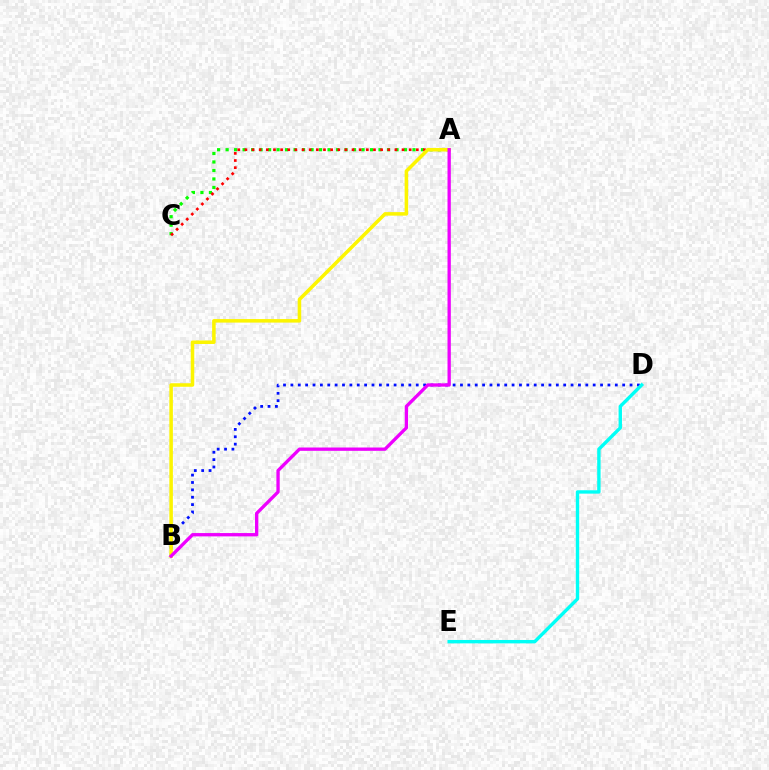{('A', 'C'): [{'color': '#08ff00', 'line_style': 'dotted', 'thickness': 2.31}, {'color': '#ff0000', 'line_style': 'dotted', 'thickness': 1.94}], ('B', 'D'): [{'color': '#0010ff', 'line_style': 'dotted', 'thickness': 2.0}], ('A', 'B'): [{'color': '#fcf500', 'line_style': 'solid', 'thickness': 2.54}, {'color': '#ee00ff', 'line_style': 'solid', 'thickness': 2.38}], ('D', 'E'): [{'color': '#00fff6', 'line_style': 'solid', 'thickness': 2.44}]}